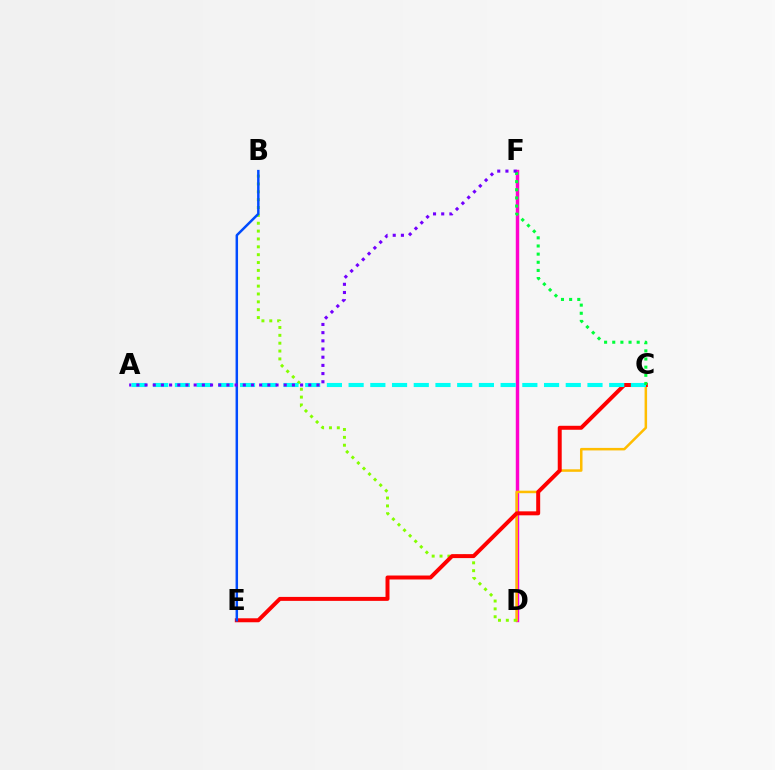{('D', 'F'): [{'color': '#ff00cf', 'line_style': 'solid', 'thickness': 2.48}], ('C', 'D'): [{'color': '#ffbd00', 'line_style': 'solid', 'thickness': 1.81}], ('B', 'D'): [{'color': '#84ff00', 'line_style': 'dotted', 'thickness': 2.14}], ('C', 'E'): [{'color': '#ff0000', 'line_style': 'solid', 'thickness': 2.86}], ('A', 'C'): [{'color': '#00fff6', 'line_style': 'dashed', 'thickness': 2.95}], ('B', 'E'): [{'color': '#004bff', 'line_style': 'solid', 'thickness': 1.79}], ('C', 'F'): [{'color': '#00ff39', 'line_style': 'dotted', 'thickness': 2.21}], ('A', 'F'): [{'color': '#7200ff', 'line_style': 'dotted', 'thickness': 2.22}]}